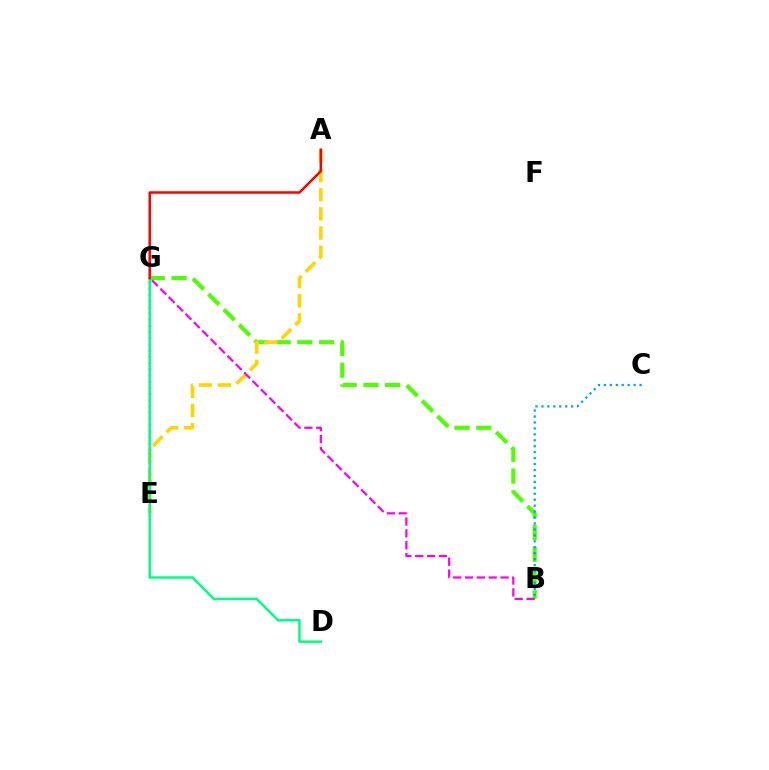{('E', 'G'): [{'color': '#3700ff', 'line_style': 'dotted', 'thickness': 1.68}], ('B', 'G'): [{'color': '#4fff00', 'line_style': 'dashed', 'thickness': 2.96}, {'color': '#ff00ed', 'line_style': 'dashed', 'thickness': 1.61}], ('A', 'E'): [{'color': '#ffd500', 'line_style': 'dashed', 'thickness': 2.6}], ('D', 'G'): [{'color': '#00ff86', 'line_style': 'solid', 'thickness': 1.81}], ('B', 'C'): [{'color': '#009eff', 'line_style': 'dotted', 'thickness': 1.61}], ('A', 'G'): [{'color': '#ff0000', 'line_style': 'solid', 'thickness': 1.8}]}